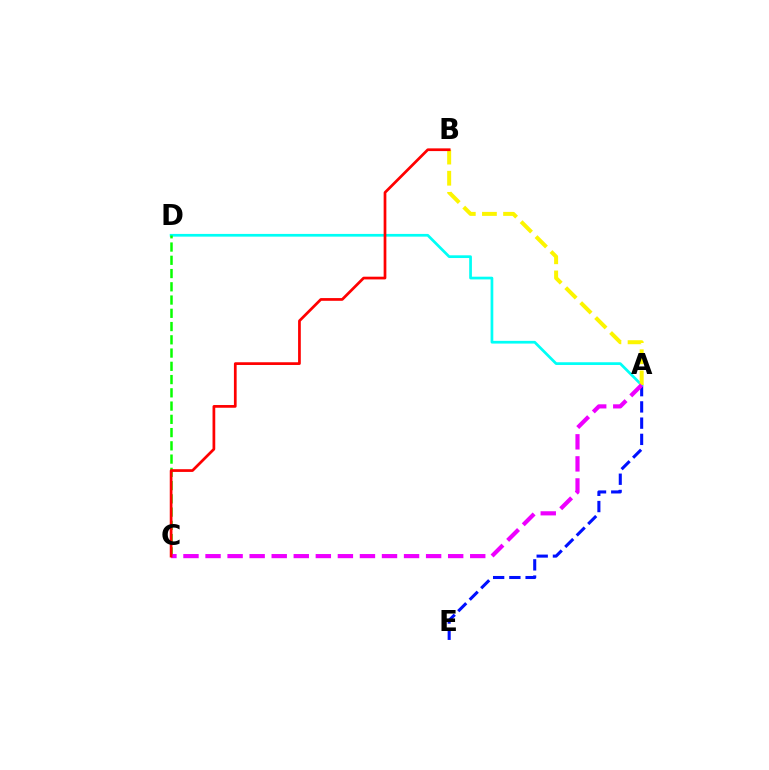{('A', 'E'): [{'color': '#0010ff', 'line_style': 'dashed', 'thickness': 2.21}], ('A', 'D'): [{'color': '#00fff6', 'line_style': 'solid', 'thickness': 1.96}], ('C', 'D'): [{'color': '#08ff00', 'line_style': 'dashed', 'thickness': 1.8}], ('A', 'B'): [{'color': '#fcf500', 'line_style': 'dashed', 'thickness': 2.87}], ('A', 'C'): [{'color': '#ee00ff', 'line_style': 'dashed', 'thickness': 3.0}], ('B', 'C'): [{'color': '#ff0000', 'line_style': 'solid', 'thickness': 1.96}]}